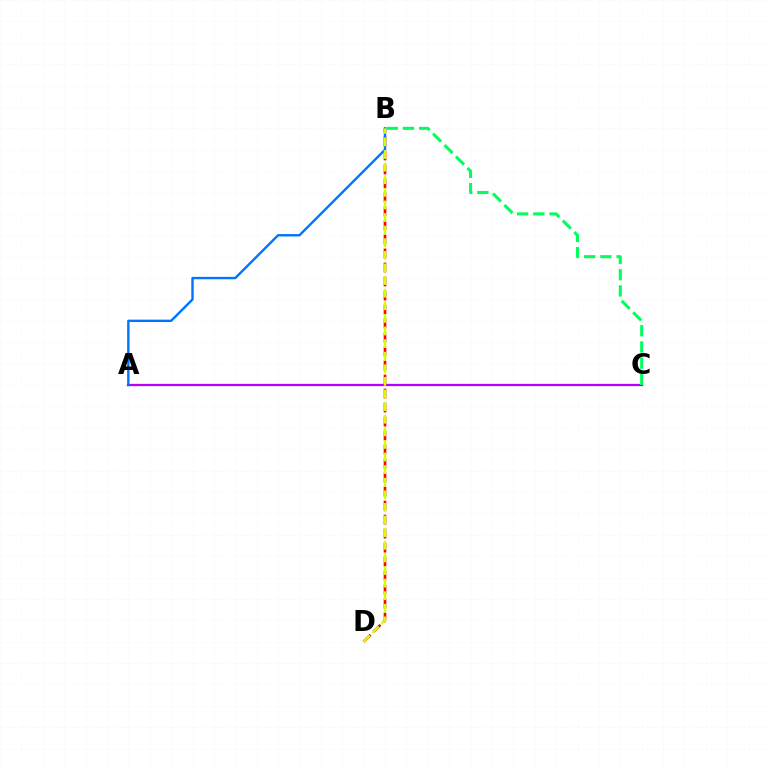{('A', 'C'): [{'color': '#b900ff', 'line_style': 'solid', 'thickness': 1.63}], ('B', 'D'): [{'color': '#ff0000', 'line_style': 'dashed', 'thickness': 1.9}, {'color': '#d1ff00', 'line_style': 'dashed', 'thickness': 1.71}], ('B', 'C'): [{'color': '#00ff5c', 'line_style': 'dashed', 'thickness': 2.2}], ('A', 'B'): [{'color': '#0074ff', 'line_style': 'solid', 'thickness': 1.72}]}